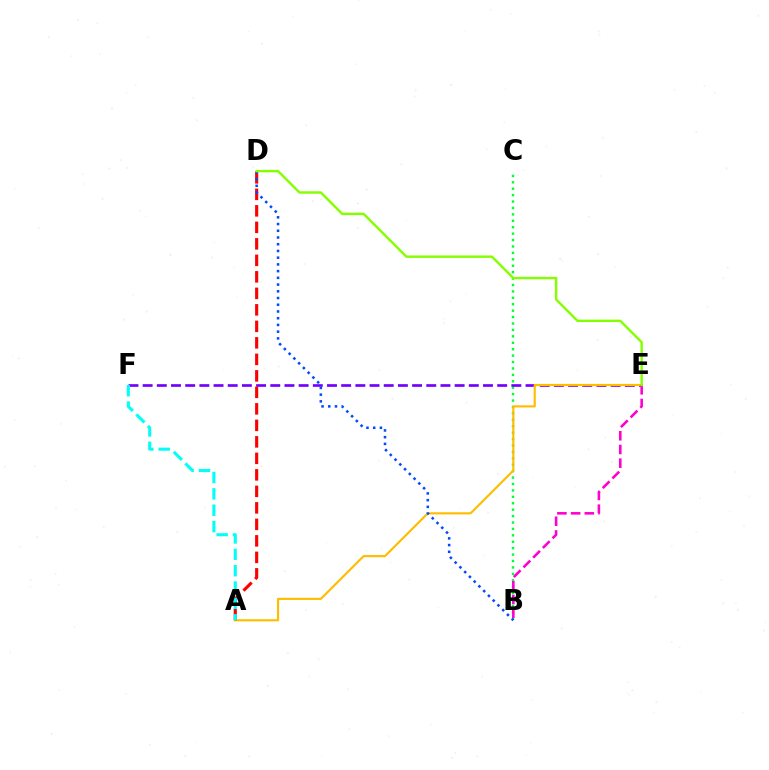{('B', 'C'): [{'color': '#00ff39', 'line_style': 'dotted', 'thickness': 1.74}], ('E', 'F'): [{'color': '#7200ff', 'line_style': 'dashed', 'thickness': 1.93}], ('A', 'E'): [{'color': '#ffbd00', 'line_style': 'solid', 'thickness': 1.55}], ('A', 'D'): [{'color': '#ff0000', 'line_style': 'dashed', 'thickness': 2.24}], ('B', 'D'): [{'color': '#004bff', 'line_style': 'dotted', 'thickness': 1.83}], ('B', 'E'): [{'color': '#ff00cf', 'line_style': 'dashed', 'thickness': 1.86}], ('D', 'E'): [{'color': '#84ff00', 'line_style': 'solid', 'thickness': 1.74}], ('A', 'F'): [{'color': '#00fff6', 'line_style': 'dashed', 'thickness': 2.22}]}